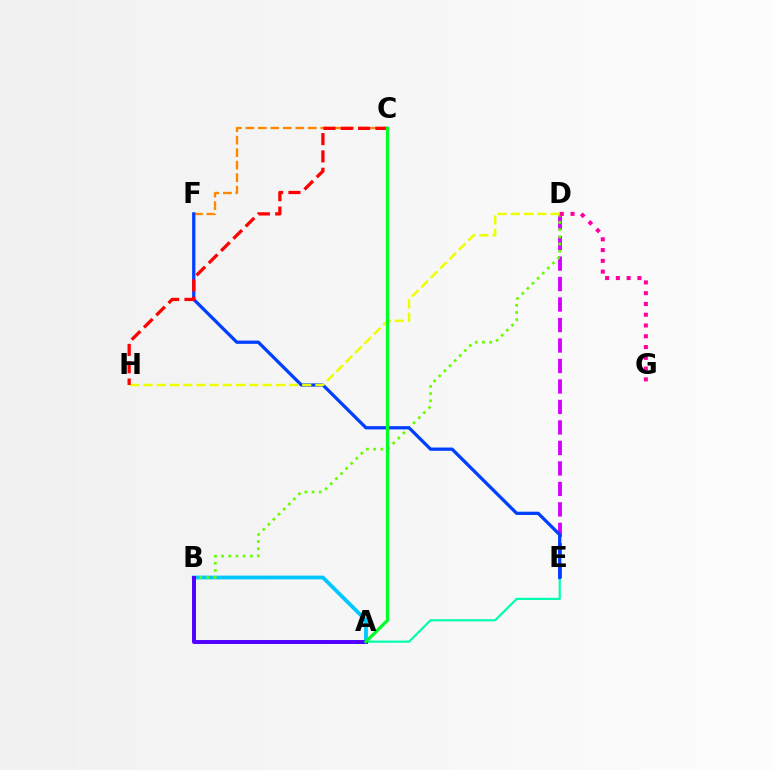{('A', 'E'): [{'color': '#00ffaf', 'line_style': 'solid', 'thickness': 1.58}], ('D', 'E'): [{'color': '#d600ff', 'line_style': 'dashed', 'thickness': 2.78}], ('A', 'B'): [{'color': '#00c7ff', 'line_style': 'solid', 'thickness': 2.71}, {'color': '#4f00ff', 'line_style': 'solid', 'thickness': 2.83}], ('B', 'D'): [{'color': '#66ff00', 'line_style': 'dotted', 'thickness': 1.96}], ('C', 'F'): [{'color': '#ff8800', 'line_style': 'dashed', 'thickness': 1.7}], ('E', 'F'): [{'color': '#003fff', 'line_style': 'solid', 'thickness': 2.35}], ('D', 'H'): [{'color': '#eeff00', 'line_style': 'dashed', 'thickness': 1.8}], ('D', 'G'): [{'color': '#ff00a0', 'line_style': 'dotted', 'thickness': 2.93}], ('C', 'H'): [{'color': '#ff0000', 'line_style': 'dashed', 'thickness': 2.35}], ('A', 'C'): [{'color': '#00ff27', 'line_style': 'solid', 'thickness': 2.33}]}